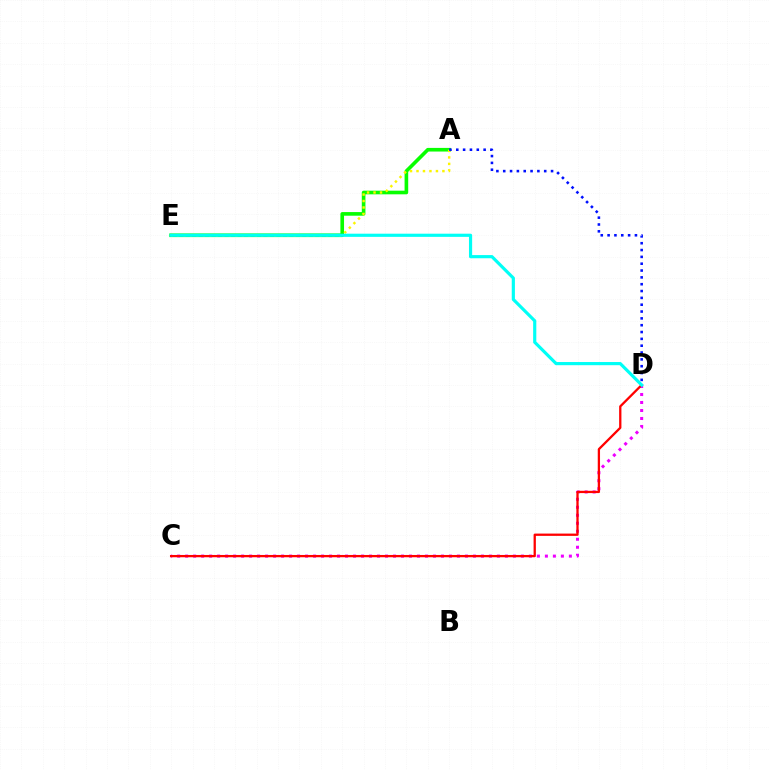{('A', 'E'): [{'color': '#08ff00', 'line_style': 'solid', 'thickness': 2.62}, {'color': '#fcf500', 'line_style': 'dotted', 'thickness': 1.76}], ('C', 'D'): [{'color': '#ee00ff', 'line_style': 'dotted', 'thickness': 2.17}, {'color': '#ff0000', 'line_style': 'solid', 'thickness': 1.65}], ('D', 'E'): [{'color': '#00fff6', 'line_style': 'solid', 'thickness': 2.28}], ('A', 'D'): [{'color': '#0010ff', 'line_style': 'dotted', 'thickness': 1.86}]}